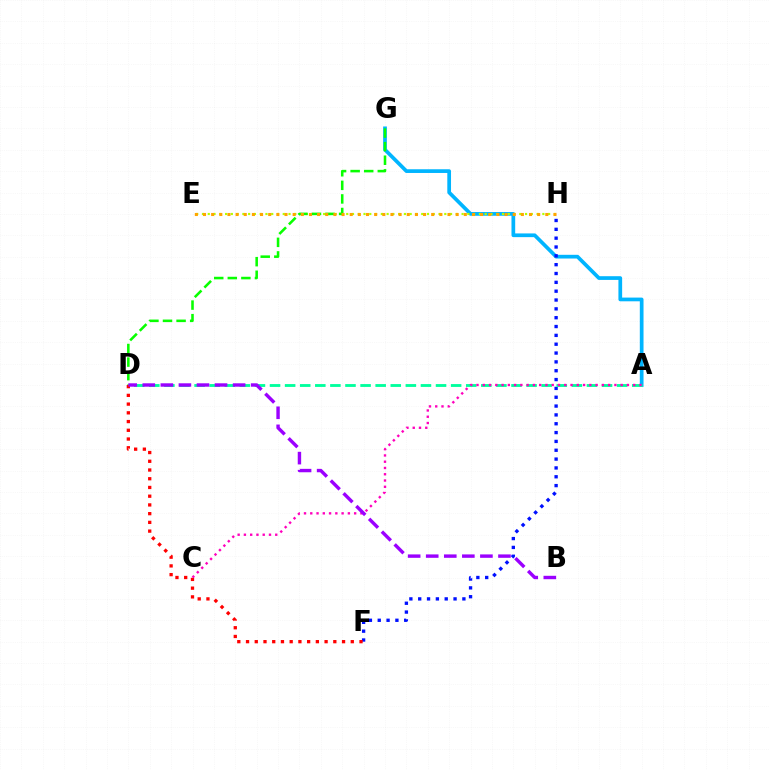{('A', 'G'): [{'color': '#00b5ff', 'line_style': 'solid', 'thickness': 2.68}], ('F', 'H'): [{'color': '#0010ff', 'line_style': 'dotted', 'thickness': 2.4}], ('E', 'H'): [{'color': '#b3ff00', 'line_style': 'dotted', 'thickness': 1.57}, {'color': '#ffa500', 'line_style': 'dotted', 'thickness': 2.21}], ('A', 'D'): [{'color': '#00ff9d', 'line_style': 'dashed', 'thickness': 2.05}], ('D', 'G'): [{'color': '#08ff00', 'line_style': 'dashed', 'thickness': 1.84}], ('D', 'F'): [{'color': '#ff0000', 'line_style': 'dotted', 'thickness': 2.37}], ('A', 'C'): [{'color': '#ff00bd', 'line_style': 'dotted', 'thickness': 1.7}], ('B', 'D'): [{'color': '#9b00ff', 'line_style': 'dashed', 'thickness': 2.45}]}